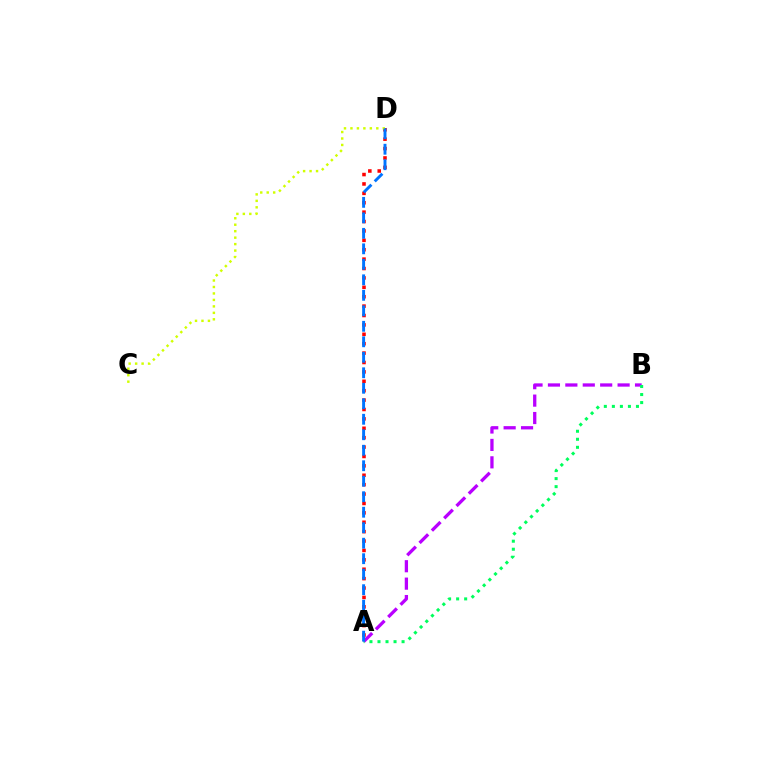{('A', 'B'): [{'color': '#b900ff', 'line_style': 'dashed', 'thickness': 2.37}, {'color': '#00ff5c', 'line_style': 'dotted', 'thickness': 2.18}], ('A', 'D'): [{'color': '#ff0000', 'line_style': 'dotted', 'thickness': 2.55}, {'color': '#0074ff', 'line_style': 'dashed', 'thickness': 2.1}], ('C', 'D'): [{'color': '#d1ff00', 'line_style': 'dotted', 'thickness': 1.76}]}